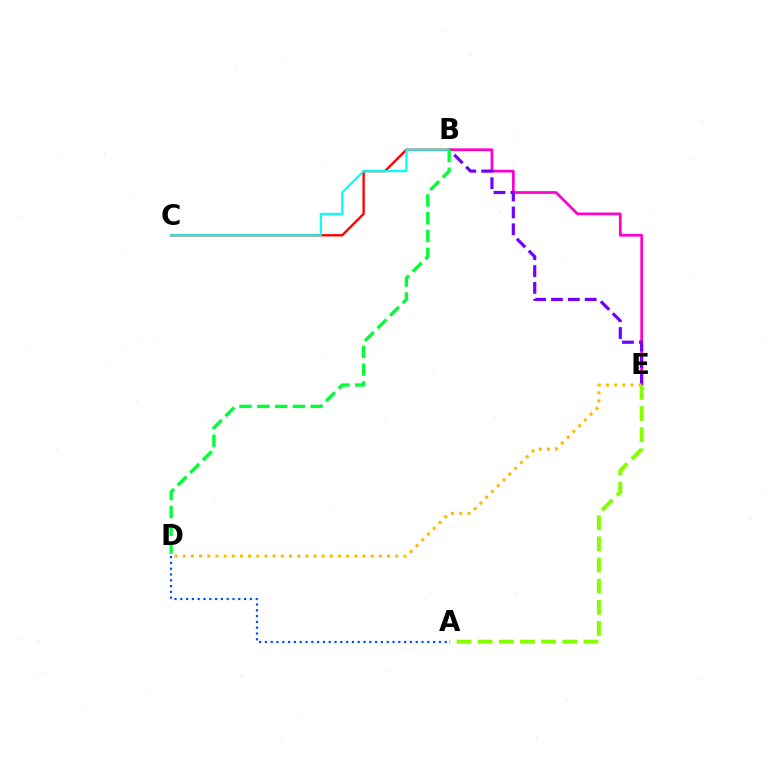{('A', 'D'): [{'color': '#004bff', 'line_style': 'dotted', 'thickness': 1.58}], ('B', 'E'): [{'color': '#ff00cf', 'line_style': 'solid', 'thickness': 1.97}, {'color': '#7200ff', 'line_style': 'dashed', 'thickness': 2.29}], ('B', 'C'): [{'color': '#ff0000', 'line_style': 'solid', 'thickness': 1.7}, {'color': '#00fff6', 'line_style': 'solid', 'thickness': 1.55}], ('D', 'E'): [{'color': '#ffbd00', 'line_style': 'dotted', 'thickness': 2.22}], ('A', 'E'): [{'color': '#84ff00', 'line_style': 'dashed', 'thickness': 2.87}], ('B', 'D'): [{'color': '#00ff39', 'line_style': 'dashed', 'thickness': 2.42}]}